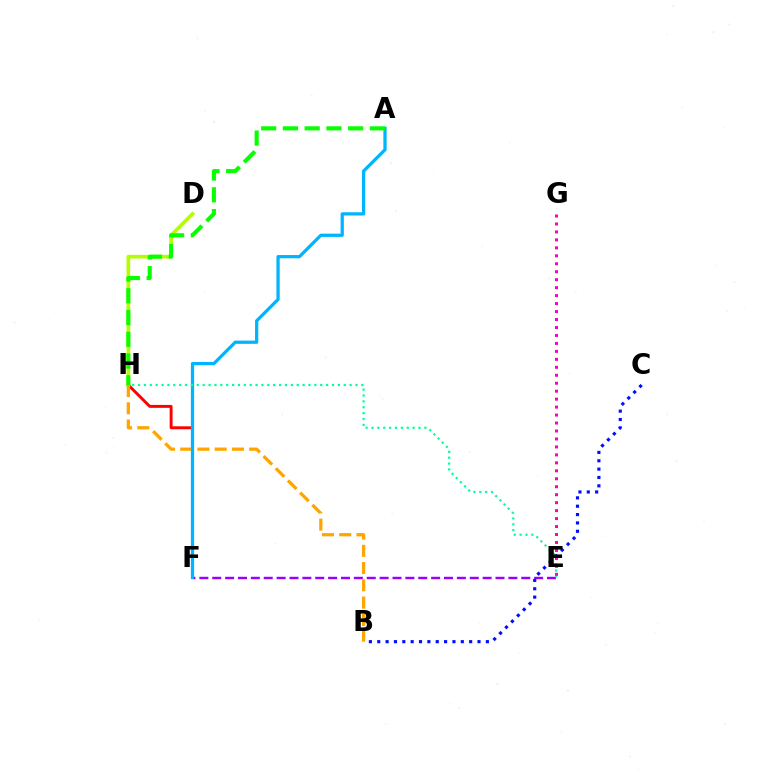{('E', 'F'): [{'color': '#9b00ff', 'line_style': 'dashed', 'thickness': 1.75}], ('B', 'C'): [{'color': '#0010ff', 'line_style': 'dotted', 'thickness': 2.27}], ('F', 'H'): [{'color': '#ff0000', 'line_style': 'solid', 'thickness': 2.1}], ('D', 'H'): [{'color': '#b3ff00', 'line_style': 'solid', 'thickness': 2.65}], ('B', 'H'): [{'color': '#ffa500', 'line_style': 'dashed', 'thickness': 2.34}], ('A', 'F'): [{'color': '#00b5ff', 'line_style': 'solid', 'thickness': 2.34}], ('E', 'H'): [{'color': '#00ff9d', 'line_style': 'dotted', 'thickness': 1.6}], ('E', 'G'): [{'color': '#ff00bd', 'line_style': 'dotted', 'thickness': 2.16}], ('A', 'H'): [{'color': '#08ff00', 'line_style': 'dashed', 'thickness': 2.95}]}